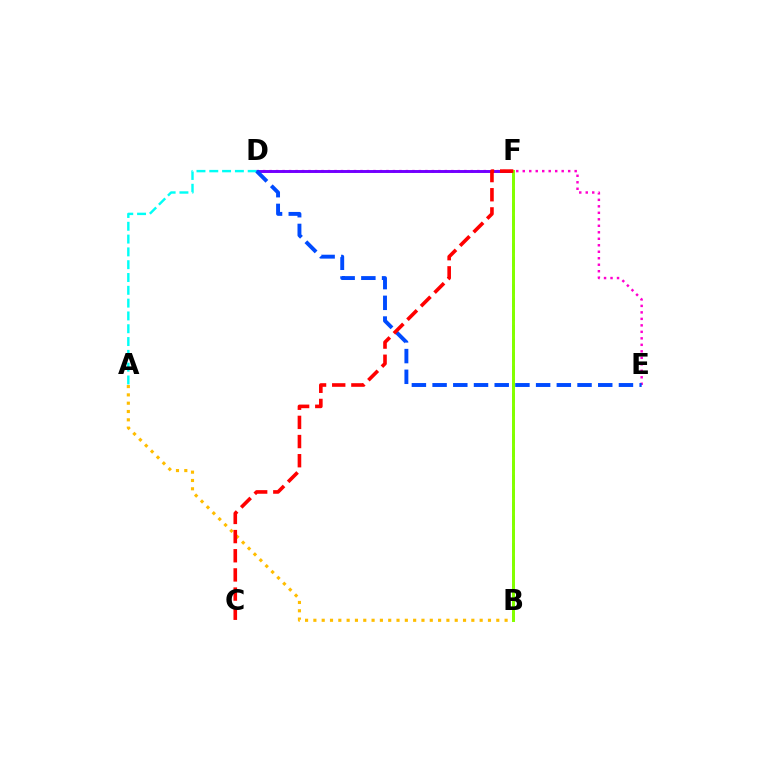{('B', 'F'): [{'color': '#00ff39', 'line_style': 'dashed', 'thickness': 1.85}, {'color': '#84ff00', 'line_style': 'solid', 'thickness': 2.13}], ('D', 'E'): [{'color': '#ff00cf', 'line_style': 'dotted', 'thickness': 1.76}, {'color': '#004bff', 'line_style': 'dashed', 'thickness': 2.81}], ('D', 'F'): [{'color': '#7200ff', 'line_style': 'solid', 'thickness': 2.11}], ('A', 'B'): [{'color': '#ffbd00', 'line_style': 'dotted', 'thickness': 2.26}], ('A', 'D'): [{'color': '#00fff6', 'line_style': 'dashed', 'thickness': 1.74}], ('C', 'F'): [{'color': '#ff0000', 'line_style': 'dashed', 'thickness': 2.6}]}